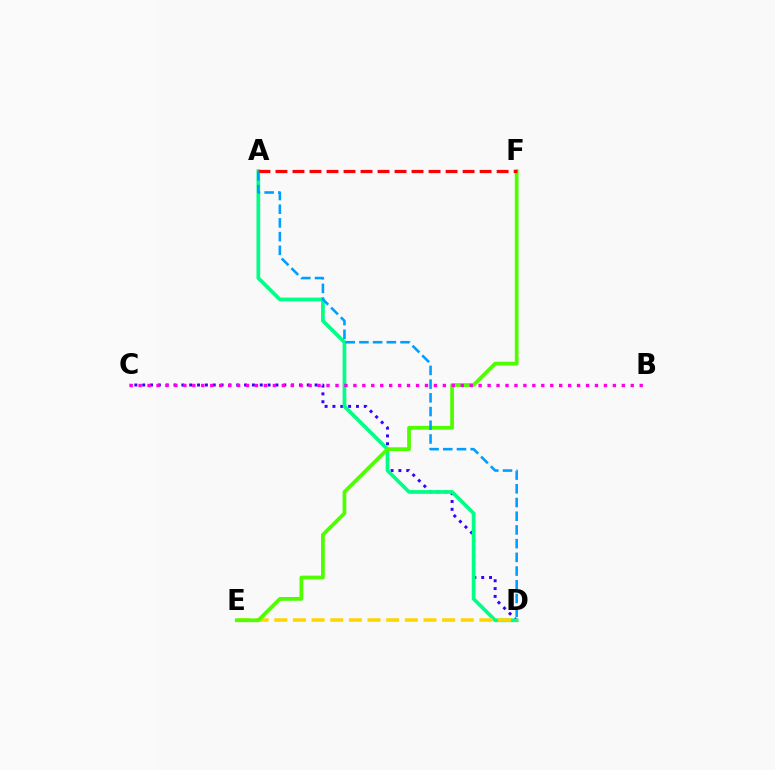{('C', 'D'): [{'color': '#3700ff', 'line_style': 'dotted', 'thickness': 2.13}], ('A', 'D'): [{'color': '#00ff86', 'line_style': 'solid', 'thickness': 2.67}, {'color': '#009eff', 'line_style': 'dashed', 'thickness': 1.86}], ('D', 'E'): [{'color': '#ffd500', 'line_style': 'dashed', 'thickness': 2.53}], ('E', 'F'): [{'color': '#4fff00', 'line_style': 'solid', 'thickness': 2.7}], ('A', 'F'): [{'color': '#ff0000', 'line_style': 'dashed', 'thickness': 2.31}], ('B', 'C'): [{'color': '#ff00ed', 'line_style': 'dotted', 'thickness': 2.43}]}